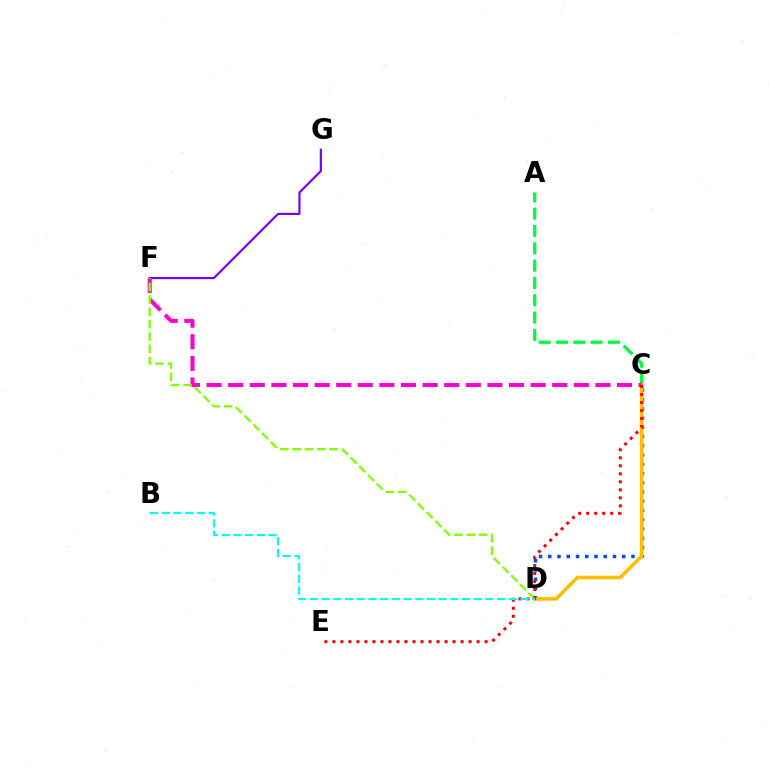{('C', 'D'): [{'color': '#004bff', 'line_style': 'dotted', 'thickness': 2.51}, {'color': '#ffbd00', 'line_style': 'solid', 'thickness': 2.59}], ('A', 'C'): [{'color': '#00ff39', 'line_style': 'dashed', 'thickness': 2.35}], ('C', 'F'): [{'color': '#ff00cf', 'line_style': 'dashed', 'thickness': 2.93}], ('F', 'G'): [{'color': '#7200ff', 'line_style': 'solid', 'thickness': 1.55}], ('D', 'F'): [{'color': '#84ff00', 'line_style': 'dashed', 'thickness': 1.68}], ('C', 'E'): [{'color': '#ff0000', 'line_style': 'dotted', 'thickness': 2.18}], ('B', 'D'): [{'color': '#00fff6', 'line_style': 'dashed', 'thickness': 1.59}]}